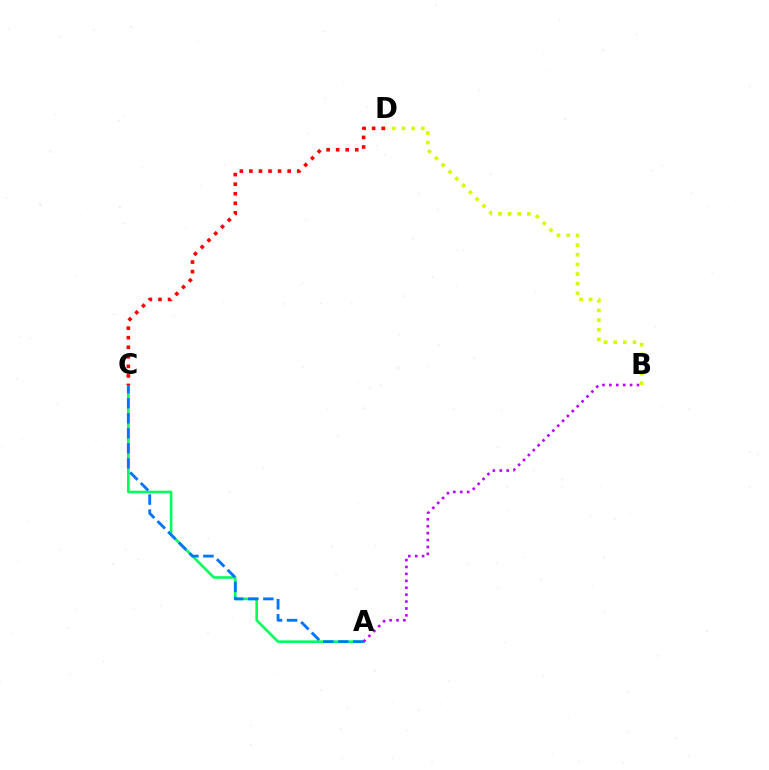{('A', 'C'): [{'color': '#00ff5c', 'line_style': 'solid', 'thickness': 1.88}, {'color': '#0074ff', 'line_style': 'dashed', 'thickness': 2.04}], ('C', 'D'): [{'color': '#ff0000', 'line_style': 'dotted', 'thickness': 2.6}], ('B', 'D'): [{'color': '#d1ff00', 'line_style': 'dotted', 'thickness': 2.62}], ('A', 'B'): [{'color': '#b900ff', 'line_style': 'dotted', 'thickness': 1.88}]}